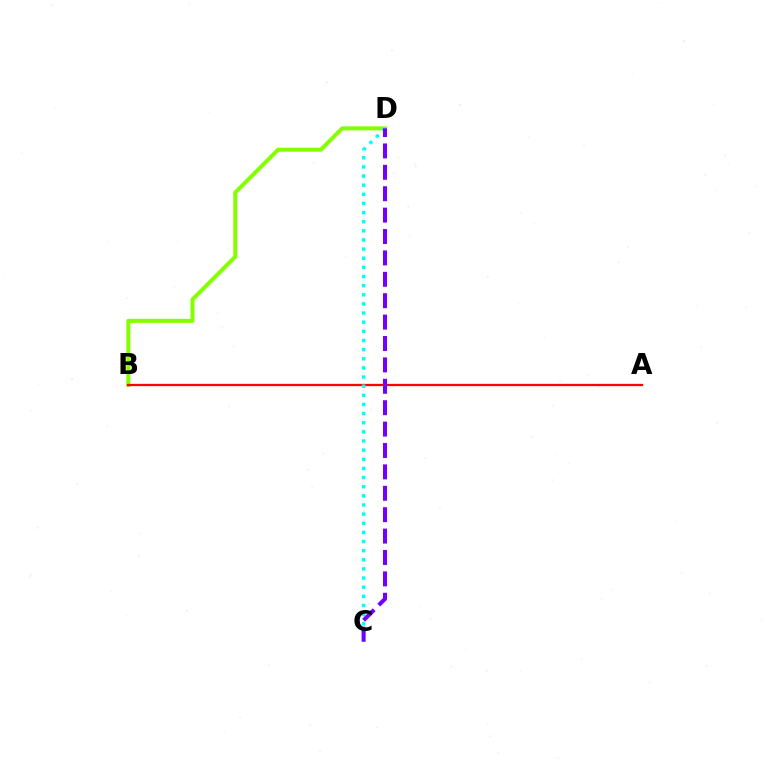{('B', 'D'): [{'color': '#84ff00', 'line_style': 'solid', 'thickness': 2.87}], ('A', 'B'): [{'color': '#ff0000', 'line_style': 'solid', 'thickness': 1.64}], ('C', 'D'): [{'color': '#00fff6', 'line_style': 'dotted', 'thickness': 2.48}, {'color': '#7200ff', 'line_style': 'dashed', 'thickness': 2.91}]}